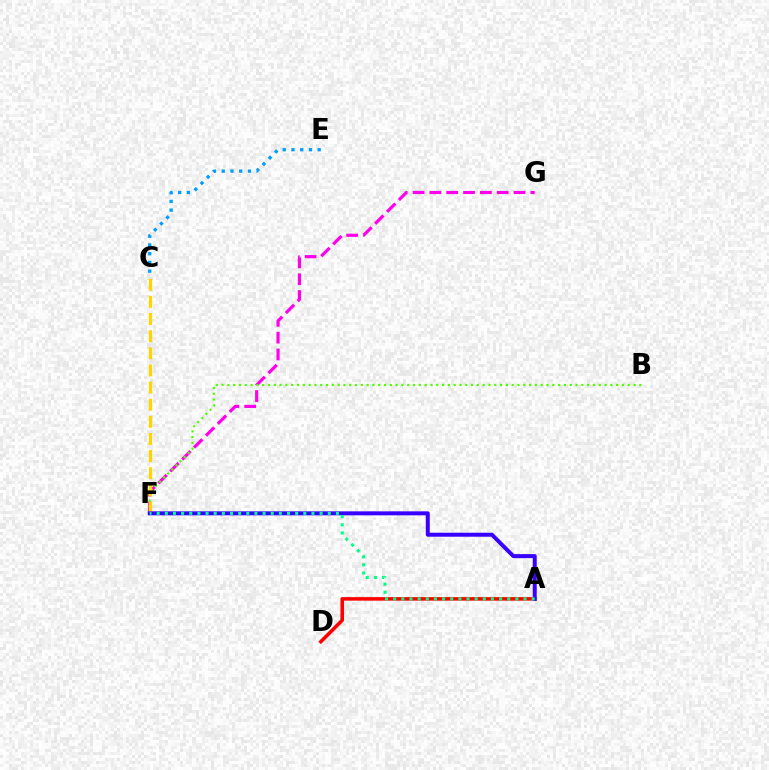{('F', 'G'): [{'color': '#ff00ed', 'line_style': 'dashed', 'thickness': 2.29}], ('B', 'F'): [{'color': '#4fff00', 'line_style': 'dotted', 'thickness': 1.58}], ('A', 'D'): [{'color': '#ff0000', 'line_style': 'solid', 'thickness': 2.56}], ('C', 'F'): [{'color': '#ffd500', 'line_style': 'dashed', 'thickness': 2.33}], ('C', 'E'): [{'color': '#009eff', 'line_style': 'dotted', 'thickness': 2.37}], ('A', 'F'): [{'color': '#3700ff', 'line_style': 'solid', 'thickness': 2.87}, {'color': '#00ff86', 'line_style': 'dotted', 'thickness': 2.21}]}